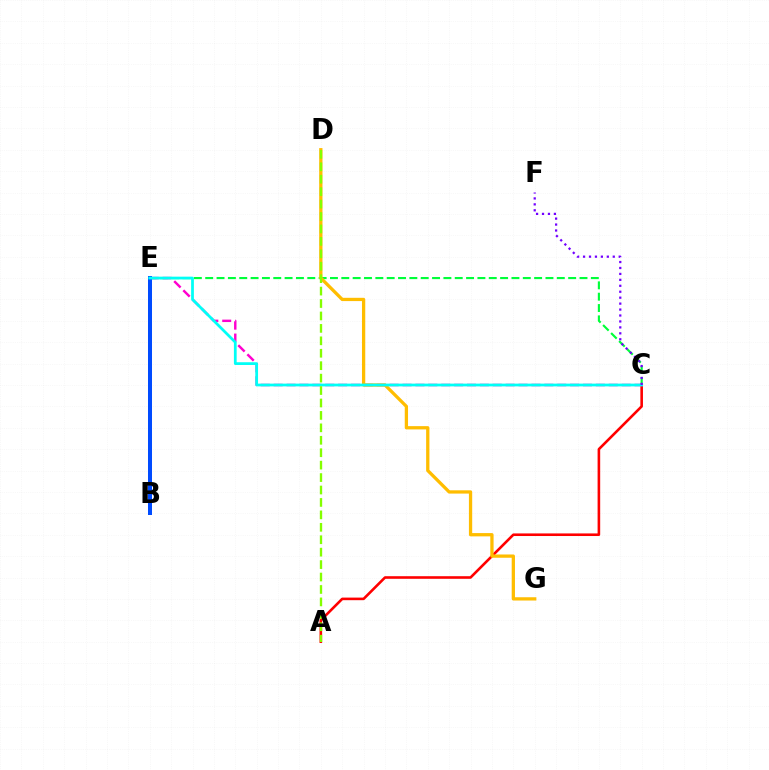{('C', 'E'): [{'color': '#00ff39', 'line_style': 'dashed', 'thickness': 1.54}, {'color': '#ff00cf', 'line_style': 'dashed', 'thickness': 1.75}, {'color': '#00fff6', 'line_style': 'solid', 'thickness': 1.98}], ('A', 'C'): [{'color': '#ff0000', 'line_style': 'solid', 'thickness': 1.87}], ('D', 'G'): [{'color': '#ffbd00', 'line_style': 'solid', 'thickness': 2.36}], ('B', 'E'): [{'color': '#004bff', 'line_style': 'solid', 'thickness': 2.89}], ('C', 'F'): [{'color': '#7200ff', 'line_style': 'dotted', 'thickness': 1.61}], ('A', 'D'): [{'color': '#84ff00', 'line_style': 'dashed', 'thickness': 1.69}]}